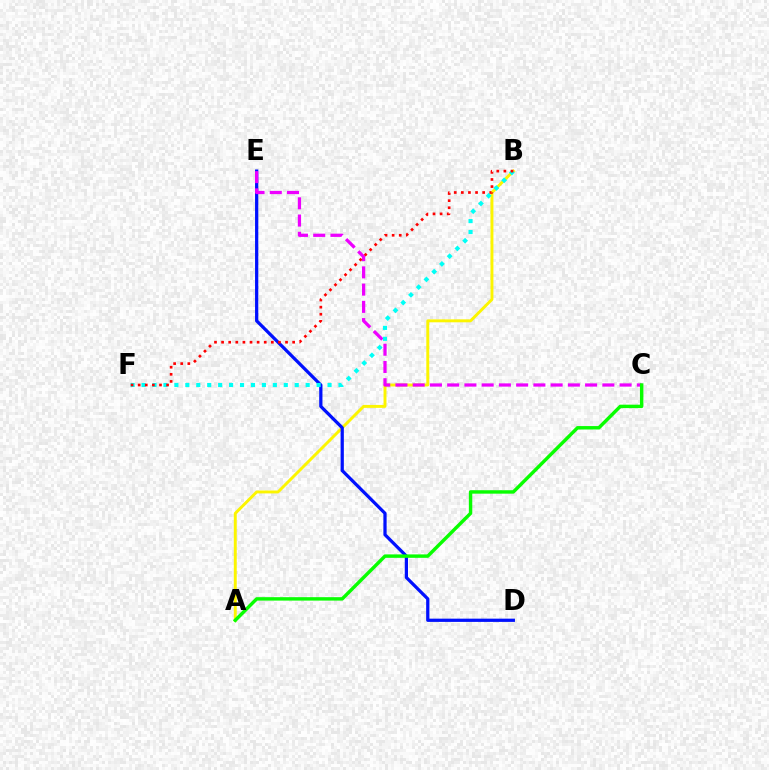{('A', 'B'): [{'color': '#fcf500', 'line_style': 'solid', 'thickness': 2.11}], ('D', 'E'): [{'color': '#0010ff', 'line_style': 'solid', 'thickness': 2.33}], ('C', 'E'): [{'color': '#ee00ff', 'line_style': 'dashed', 'thickness': 2.34}], ('B', 'F'): [{'color': '#00fff6', 'line_style': 'dotted', 'thickness': 2.97}, {'color': '#ff0000', 'line_style': 'dotted', 'thickness': 1.93}], ('A', 'C'): [{'color': '#08ff00', 'line_style': 'solid', 'thickness': 2.47}]}